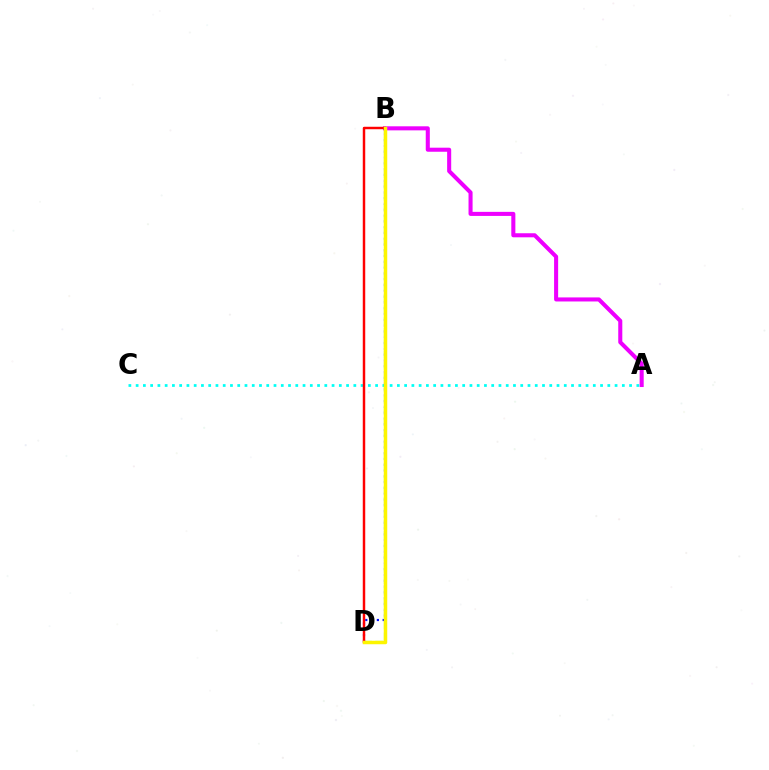{('A', 'C'): [{'color': '#00fff6', 'line_style': 'dotted', 'thickness': 1.97}], ('A', 'B'): [{'color': '#ee00ff', 'line_style': 'solid', 'thickness': 2.92}], ('B', 'D'): [{'color': '#0010ff', 'line_style': 'dotted', 'thickness': 1.58}, {'color': '#08ff00', 'line_style': 'dashed', 'thickness': 1.53}, {'color': '#ff0000', 'line_style': 'solid', 'thickness': 1.77}, {'color': '#fcf500', 'line_style': 'solid', 'thickness': 2.5}]}